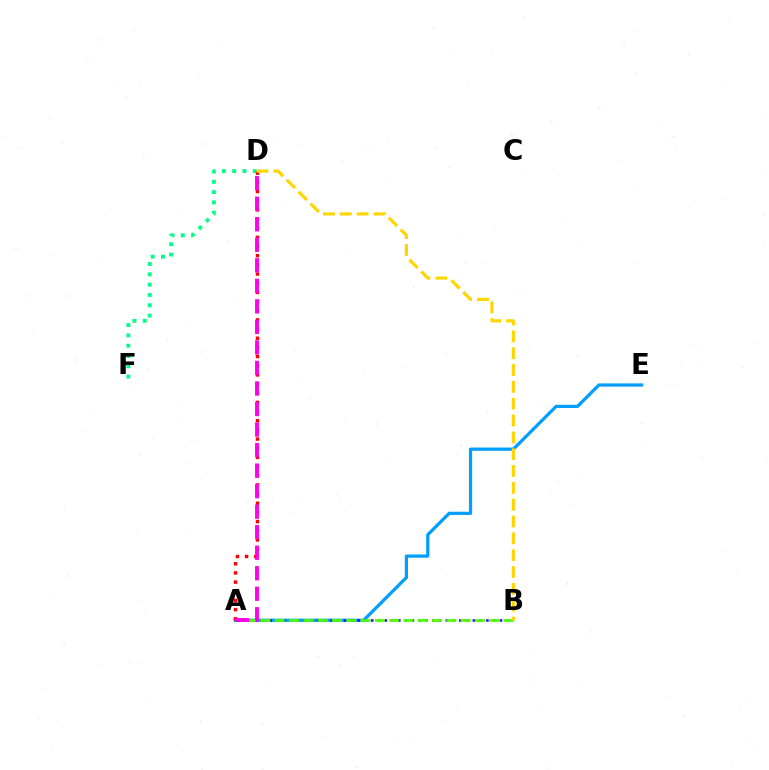{('A', 'E'): [{'color': '#009eff', 'line_style': 'solid', 'thickness': 2.32}], ('A', 'B'): [{'color': '#3700ff', 'line_style': 'dotted', 'thickness': 1.84}, {'color': '#4fff00', 'line_style': 'dashed', 'thickness': 1.94}], ('D', 'F'): [{'color': '#00ff86', 'line_style': 'dotted', 'thickness': 2.8}], ('A', 'D'): [{'color': '#ff0000', 'line_style': 'dotted', 'thickness': 2.49}, {'color': '#ff00ed', 'line_style': 'dashed', 'thickness': 2.79}], ('B', 'D'): [{'color': '#ffd500', 'line_style': 'dashed', 'thickness': 2.29}]}